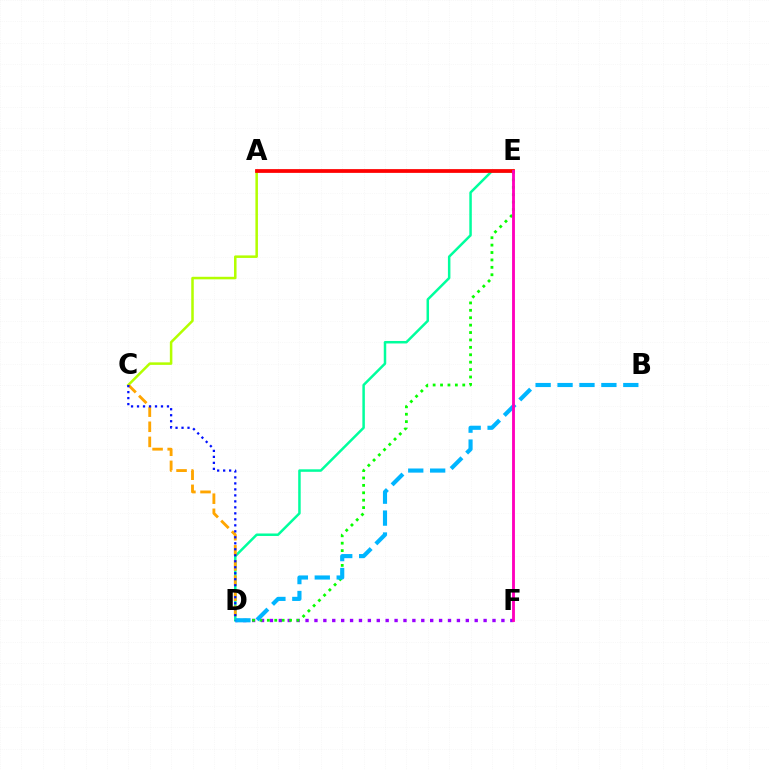{('A', 'C'): [{'color': '#b3ff00', 'line_style': 'solid', 'thickness': 1.82}], ('D', 'E'): [{'color': '#00ff9d', 'line_style': 'solid', 'thickness': 1.8}, {'color': '#08ff00', 'line_style': 'dotted', 'thickness': 2.01}], ('D', 'F'): [{'color': '#9b00ff', 'line_style': 'dotted', 'thickness': 2.42}], ('B', 'D'): [{'color': '#00b5ff', 'line_style': 'dashed', 'thickness': 2.98}], ('A', 'E'): [{'color': '#ff0000', 'line_style': 'solid', 'thickness': 2.7}], ('E', 'F'): [{'color': '#ff00bd', 'line_style': 'solid', 'thickness': 2.06}], ('C', 'D'): [{'color': '#ffa500', 'line_style': 'dashed', 'thickness': 2.05}, {'color': '#0010ff', 'line_style': 'dotted', 'thickness': 1.63}]}